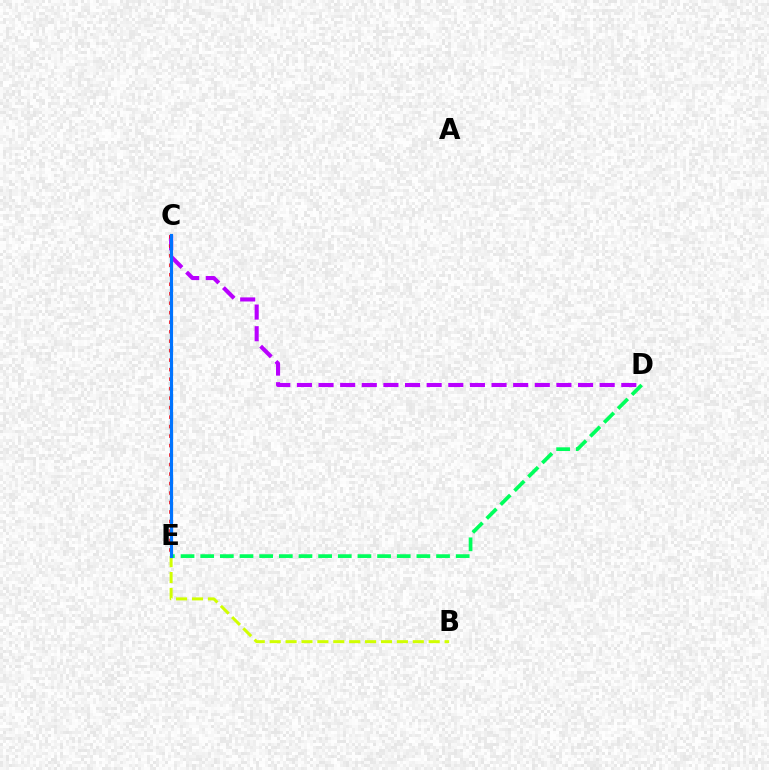{('B', 'E'): [{'color': '#d1ff00', 'line_style': 'dashed', 'thickness': 2.16}], ('D', 'E'): [{'color': '#00ff5c', 'line_style': 'dashed', 'thickness': 2.67}], ('C', 'D'): [{'color': '#b900ff', 'line_style': 'dashed', 'thickness': 2.94}], ('C', 'E'): [{'color': '#ff0000', 'line_style': 'dotted', 'thickness': 2.58}, {'color': '#0074ff', 'line_style': 'solid', 'thickness': 2.28}]}